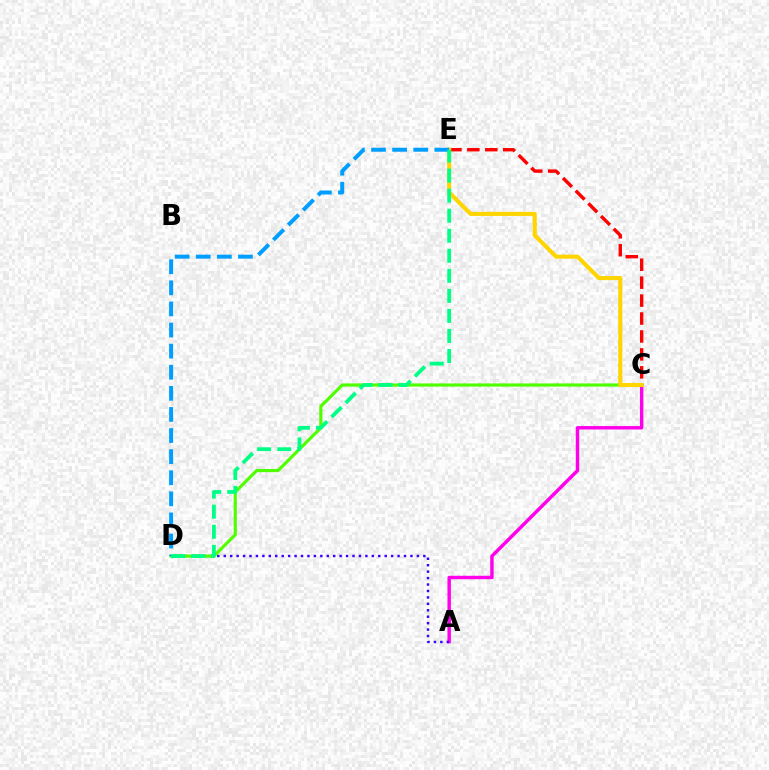{('A', 'C'): [{'color': '#ff00ed', 'line_style': 'solid', 'thickness': 2.47}], ('A', 'D'): [{'color': '#3700ff', 'line_style': 'dotted', 'thickness': 1.75}], ('C', 'D'): [{'color': '#4fff00', 'line_style': 'solid', 'thickness': 2.28}], ('C', 'E'): [{'color': '#ff0000', 'line_style': 'dashed', 'thickness': 2.44}, {'color': '#ffd500', 'line_style': 'solid', 'thickness': 2.95}], ('D', 'E'): [{'color': '#009eff', 'line_style': 'dashed', 'thickness': 2.87}, {'color': '#00ff86', 'line_style': 'dashed', 'thickness': 2.72}]}